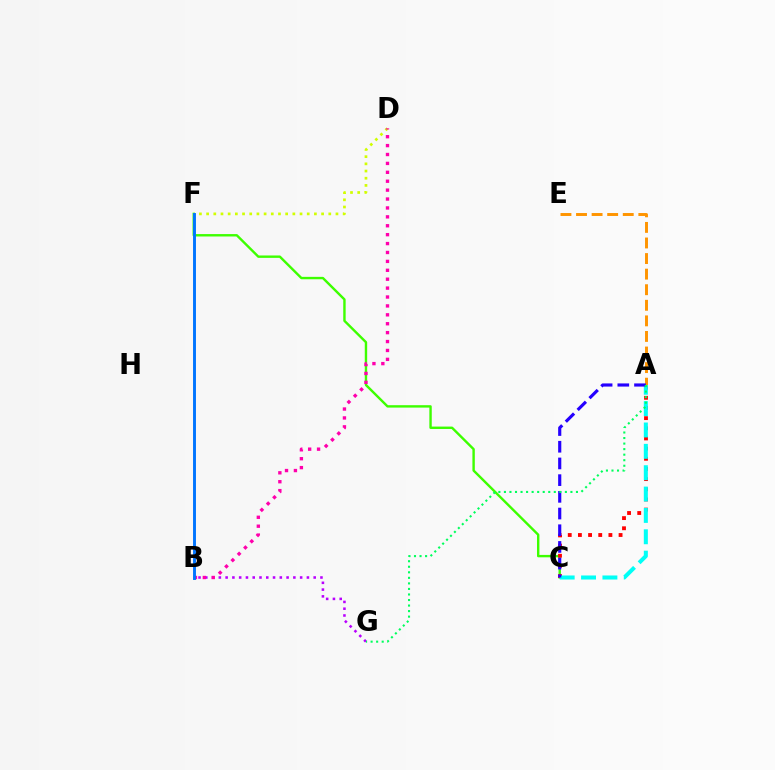{('A', 'E'): [{'color': '#ff9400', 'line_style': 'dashed', 'thickness': 2.12}], ('C', 'F'): [{'color': '#3dff00', 'line_style': 'solid', 'thickness': 1.73}], ('B', 'G'): [{'color': '#b900ff', 'line_style': 'dotted', 'thickness': 1.84}], ('D', 'F'): [{'color': '#d1ff00', 'line_style': 'dotted', 'thickness': 1.95}], ('A', 'C'): [{'color': '#ff0000', 'line_style': 'dotted', 'thickness': 2.76}, {'color': '#00fff6', 'line_style': 'dashed', 'thickness': 2.9}, {'color': '#2500ff', 'line_style': 'dashed', 'thickness': 2.27}], ('B', 'D'): [{'color': '#ff00ac', 'line_style': 'dotted', 'thickness': 2.42}], ('B', 'F'): [{'color': '#0074ff', 'line_style': 'solid', 'thickness': 2.1}], ('A', 'G'): [{'color': '#00ff5c', 'line_style': 'dotted', 'thickness': 1.51}]}